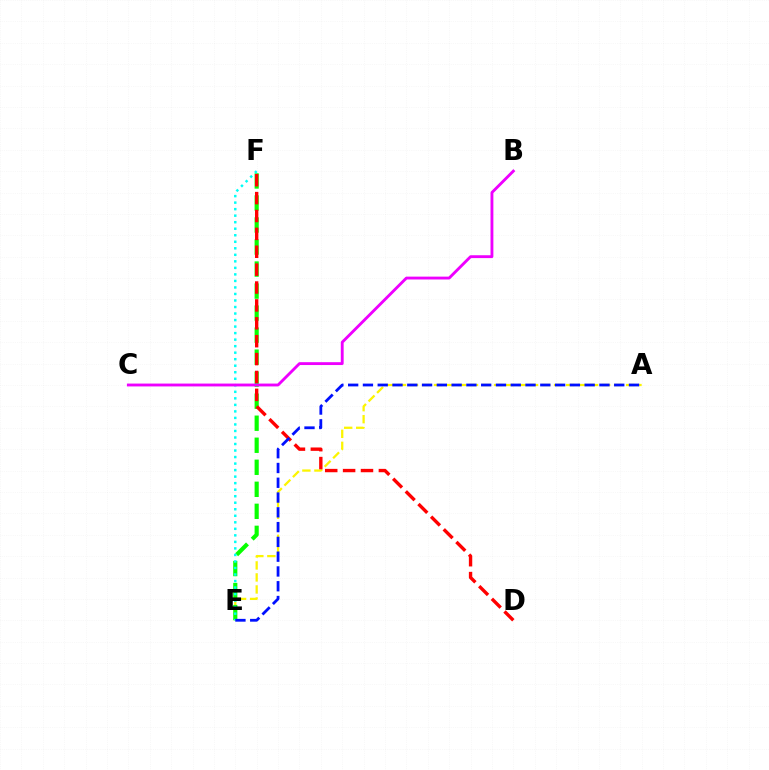{('A', 'E'): [{'color': '#fcf500', 'line_style': 'dashed', 'thickness': 1.63}, {'color': '#0010ff', 'line_style': 'dashed', 'thickness': 2.01}], ('E', 'F'): [{'color': '#08ff00', 'line_style': 'dashed', 'thickness': 2.99}, {'color': '#00fff6', 'line_style': 'dotted', 'thickness': 1.77}], ('D', 'F'): [{'color': '#ff0000', 'line_style': 'dashed', 'thickness': 2.43}], ('B', 'C'): [{'color': '#ee00ff', 'line_style': 'solid', 'thickness': 2.06}]}